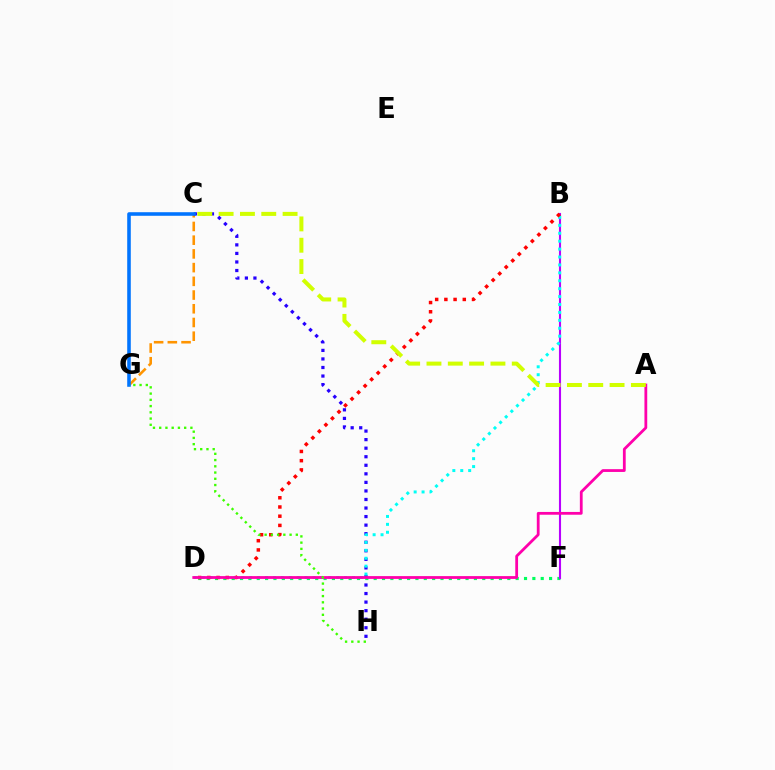{('C', 'G'): [{'color': '#ff9400', 'line_style': 'dashed', 'thickness': 1.86}, {'color': '#0074ff', 'line_style': 'solid', 'thickness': 2.57}], ('C', 'H'): [{'color': '#2500ff', 'line_style': 'dotted', 'thickness': 2.32}], ('D', 'F'): [{'color': '#00ff5c', 'line_style': 'dotted', 'thickness': 2.27}], ('B', 'F'): [{'color': '#b900ff', 'line_style': 'solid', 'thickness': 1.51}], ('B', 'D'): [{'color': '#00fff6', 'line_style': 'dotted', 'thickness': 2.15}, {'color': '#ff0000', 'line_style': 'dotted', 'thickness': 2.5}], ('A', 'D'): [{'color': '#ff00ac', 'line_style': 'solid', 'thickness': 2.01}], ('G', 'H'): [{'color': '#3dff00', 'line_style': 'dotted', 'thickness': 1.7}], ('A', 'C'): [{'color': '#d1ff00', 'line_style': 'dashed', 'thickness': 2.9}]}